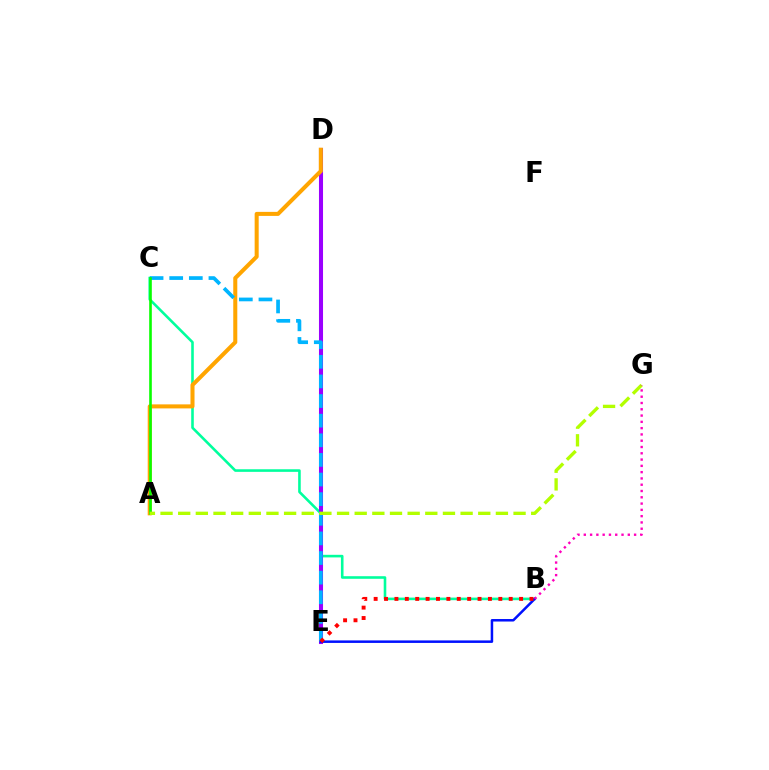{('B', 'C'): [{'color': '#00ff9d', 'line_style': 'solid', 'thickness': 1.87}], ('D', 'E'): [{'color': '#9b00ff', 'line_style': 'solid', 'thickness': 2.92}], ('A', 'D'): [{'color': '#ffa500', 'line_style': 'solid', 'thickness': 2.91}], ('C', 'E'): [{'color': '#00b5ff', 'line_style': 'dashed', 'thickness': 2.67}], ('A', 'C'): [{'color': '#08ff00', 'line_style': 'solid', 'thickness': 1.88}], ('A', 'G'): [{'color': '#b3ff00', 'line_style': 'dashed', 'thickness': 2.4}], ('B', 'E'): [{'color': '#0010ff', 'line_style': 'solid', 'thickness': 1.81}, {'color': '#ff0000', 'line_style': 'dotted', 'thickness': 2.82}], ('B', 'G'): [{'color': '#ff00bd', 'line_style': 'dotted', 'thickness': 1.71}]}